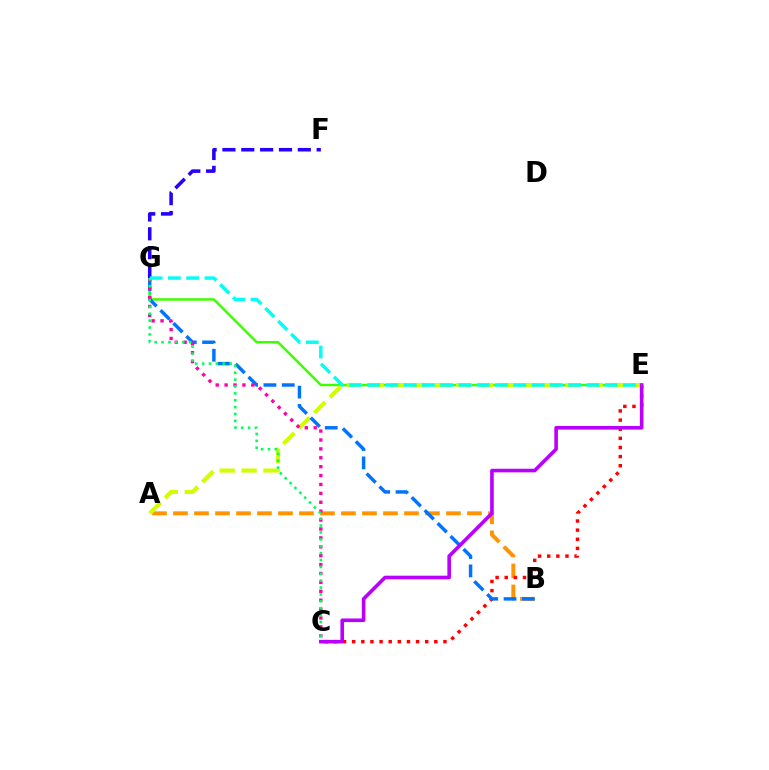{('E', 'G'): [{'color': '#3dff00', 'line_style': 'solid', 'thickness': 1.79}, {'color': '#00fff6', 'line_style': 'dashed', 'thickness': 2.48}], ('A', 'B'): [{'color': '#ff9400', 'line_style': 'dashed', 'thickness': 2.85}], ('C', 'E'): [{'color': '#ff0000', 'line_style': 'dotted', 'thickness': 2.48}, {'color': '#b900ff', 'line_style': 'solid', 'thickness': 2.6}], ('A', 'E'): [{'color': '#d1ff00', 'line_style': 'dashed', 'thickness': 2.97}], ('F', 'G'): [{'color': '#2500ff', 'line_style': 'dashed', 'thickness': 2.56}], ('B', 'G'): [{'color': '#0074ff', 'line_style': 'dashed', 'thickness': 2.49}], ('C', 'G'): [{'color': '#ff00ac', 'line_style': 'dotted', 'thickness': 2.42}, {'color': '#00ff5c', 'line_style': 'dotted', 'thickness': 1.87}]}